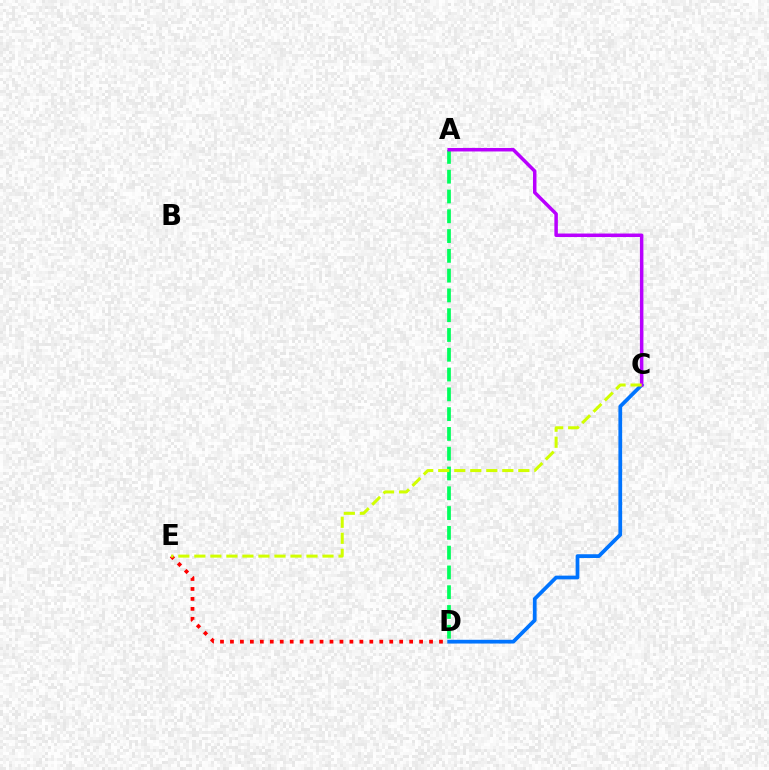{('D', 'E'): [{'color': '#ff0000', 'line_style': 'dotted', 'thickness': 2.7}], ('A', 'D'): [{'color': '#00ff5c', 'line_style': 'dashed', 'thickness': 2.69}], ('C', 'D'): [{'color': '#0074ff', 'line_style': 'solid', 'thickness': 2.7}], ('A', 'C'): [{'color': '#b900ff', 'line_style': 'solid', 'thickness': 2.51}], ('C', 'E'): [{'color': '#d1ff00', 'line_style': 'dashed', 'thickness': 2.18}]}